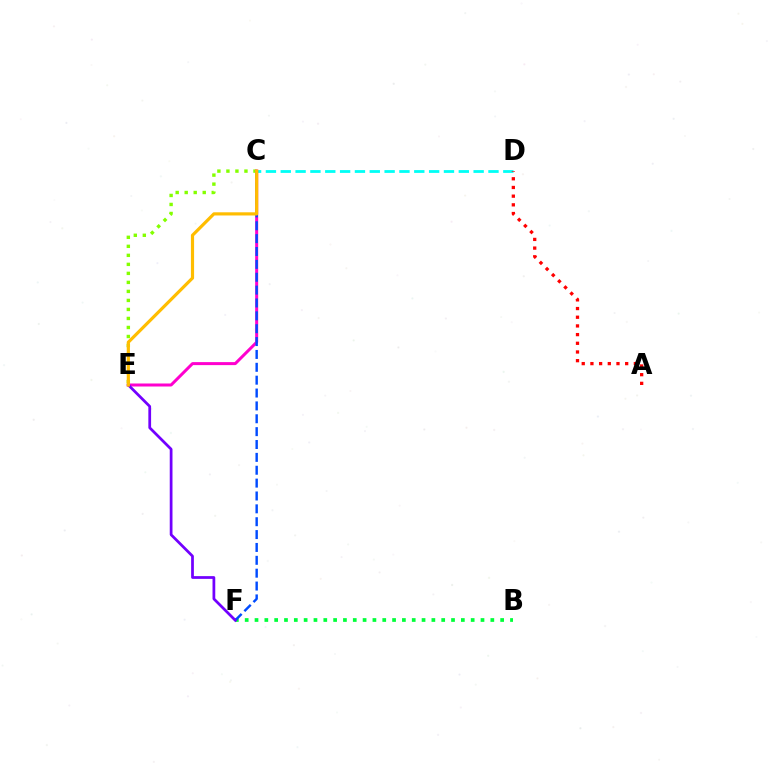{('C', 'E'): [{'color': '#84ff00', 'line_style': 'dotted', 'thickness': 2.45}, {'color': '#ff00cf', 'line_style': 'solid', 'thickness': 2.16}, {'color': '#ffbd00', 'line_style': 'solid', 'thickness': 2.29}], ('C', 'D'): [{'color': '#00fff6', 'line_style': 'dashed', 'thickness': 2.02}], ('B', 'F'): [{'color': '#00ff39', 'line_style': 'dotted', 'thickness': 2.67}], ('C', 'F'): [{'color': '#004bff', 'line_style': 'dashed', 'thickness': 1.75}], ('E', 'F'): [{'color': '#7200ff', 'line_style': 'solid', 'thickness': 1.98}], ('A', 'D'): [{'color': '#ff0000', 'line_style': 'dotted', 'thickness': 2.36}]}